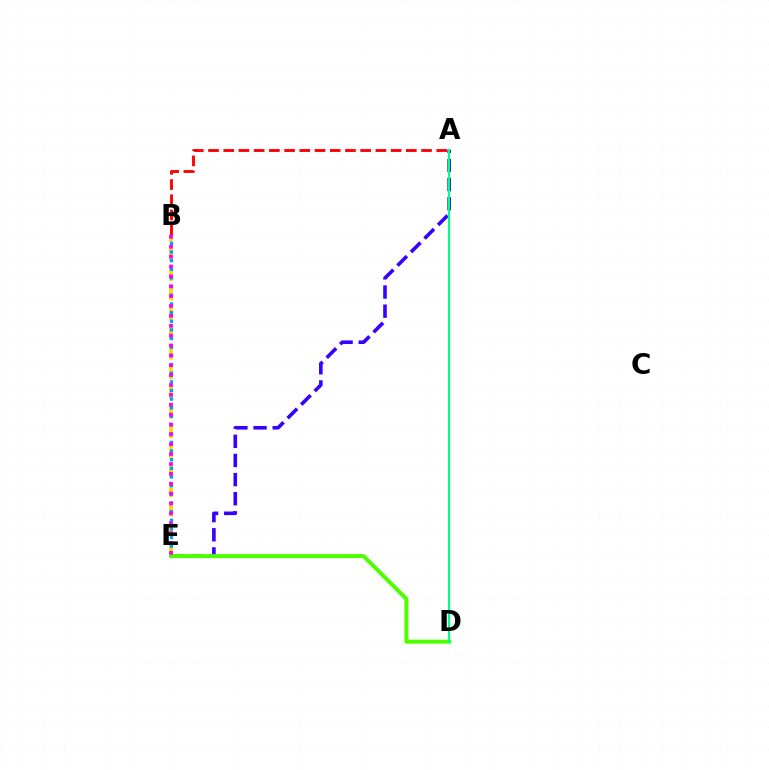{('B', 'E'): [{'color': '#ffd500', 'line_style': 'dashed', 'thickness': 2.67}, {'color': '#009eff', 'line_style': 'dotted', 'thickness': 2.35}, {'color': '#ff00ed', 'line_style': 'dotted', 'thickness': 2.68}], ('A', 'B'): [{'color': '#ff0000', 'line_style': 'dashed', 'thickness': 2.07}], ('A', 'E'): [{'color': '#3700ff', 'line_style': 'dashed', 'thickness': 2.6}], ('D', 'E'): [{'color': '#4fff00', 'line_style': 'solid', 'thickness': 2.88}], ('A', 'D'): [{'color': '#00ff86', 'line_style': 'solid', 'thickness': 1.57}]}